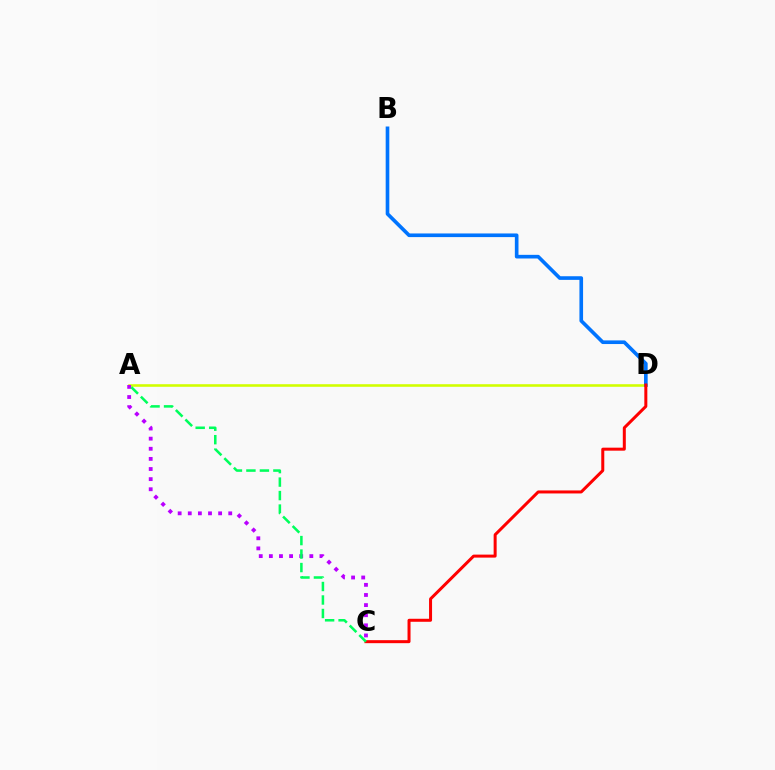{('A', 'D'): [{'color': '#d1ff00', 'line_style': 'solid', 'thickness': 1.86}], ('B', 'D'): [{'color': '#0074ff', 'line_style': 'solid', 'thickness': 2.62}], ('C', 'D'): [{'color': '#ff0000', 'line_style': 'solid', 'thickness': 2.16}], ('A', 'C'): [{'color': '#b900ff', 'line_style': 'dotted', 'thickness': 2.75}, {'color': '#00ff5c', 'line_style': 'dashed', 'thickness': 1.83}]}